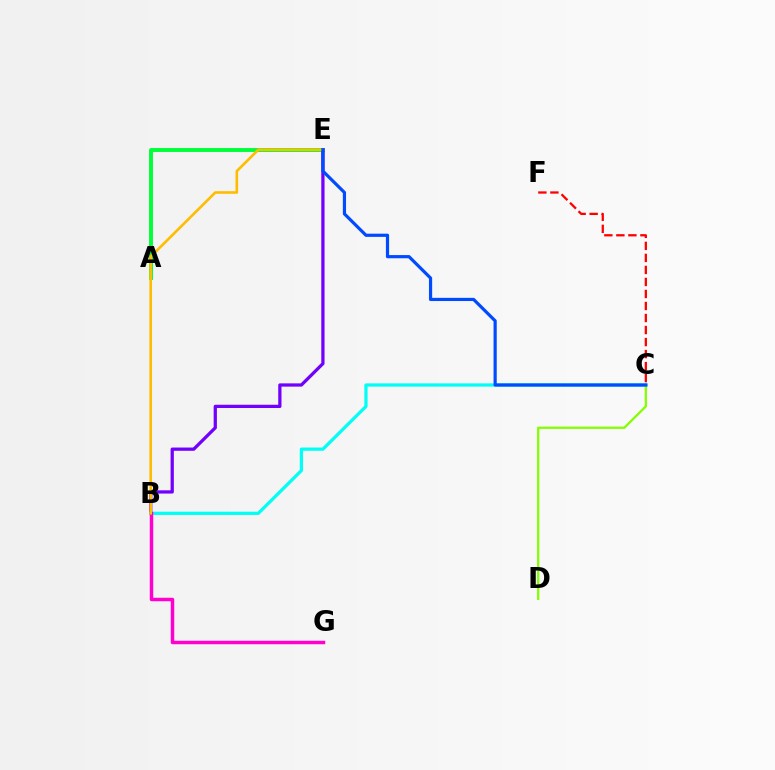{('A', 'E'): [{'color': '#00ff39', 'line_style': 'solid', 'thickness': 2.82}], ('B', 'E'): [{'color': '#7200ff', 'line_style': 'solid', 'thickness': 2.34}, {'color': '#ffbd00', 'line_style': 'solid', 'thickness': 1.89}], ('B', 'C'): [{'color': '#00fff6', 'line_style': 'solid', 'thickness': 2.33}], ('C', 'F'): [{'color': '#ff0000', 'line_style': 'dashed', 'thickness': 1.63}], ('B', 'G'): [{'color': '#ff00cf', 'line_style': 'solid', 'thickness': 2.5}], ('C', 'D'): [{'color': '#84ff00', 'line_style': 'solid', 'thickness': 1.63}], ('C', 'E'): [{'color': '#004bff', 'line_style': 'solid', 'thickness': 2.3}]}